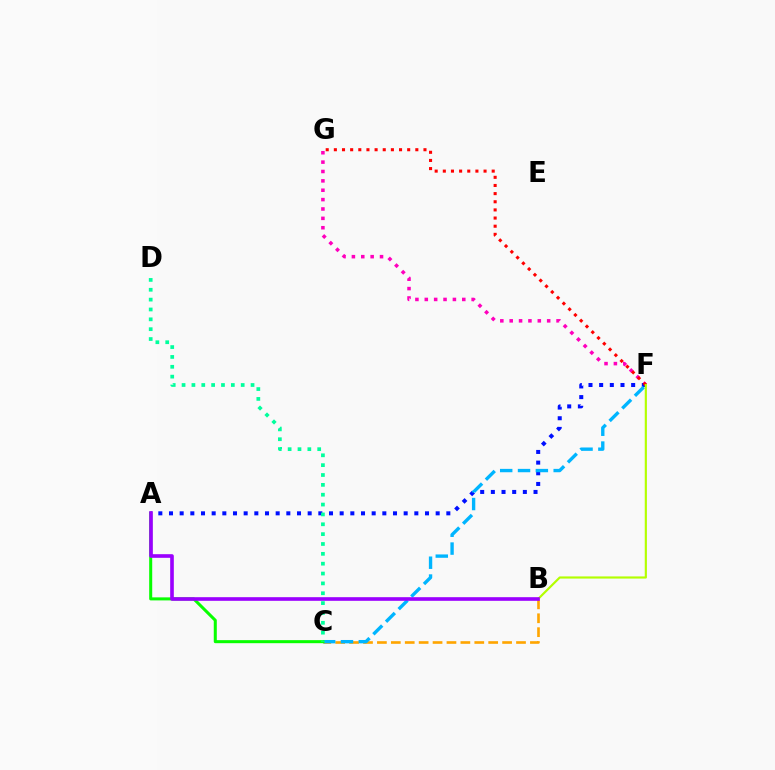{('F', 'G'): [{'color': '#ff00bd', 'line_style': 'dotted', 'thickness': 2.55}, {'color': '#ff0000', 'line_style': 'dotted', 'thickness': 2.21}], ('B', 'C'): [{'color': '#ffa500', 'line_style': 'dashed', 'thickness': 1.89}], ('A', 'F'): [{'color': '#0010ff', 'line_style': 'dotted', 'thickness': 2.9}], ('C', 'F'): [{'color': '#00b5ff', 'line_style': 'dashed', 'thickness': 2.42}], ('A', 'C'): [{'color': '#08ff00', 'line_style': 'solid', 'thickness': 2.19}], ('B', 'F'): [{'color': '#b3ff00', 'line_style': 'solid', 'thickness': 1.55}], ('A', 'B'): [{'color': '#9b00ff', 'line_style': 'solid', 'thickness': 2.62}], ('C', 'D'): [{'color': '#00ff9d', 'line_style': 'dotted', 'thickness': 2.68}]}